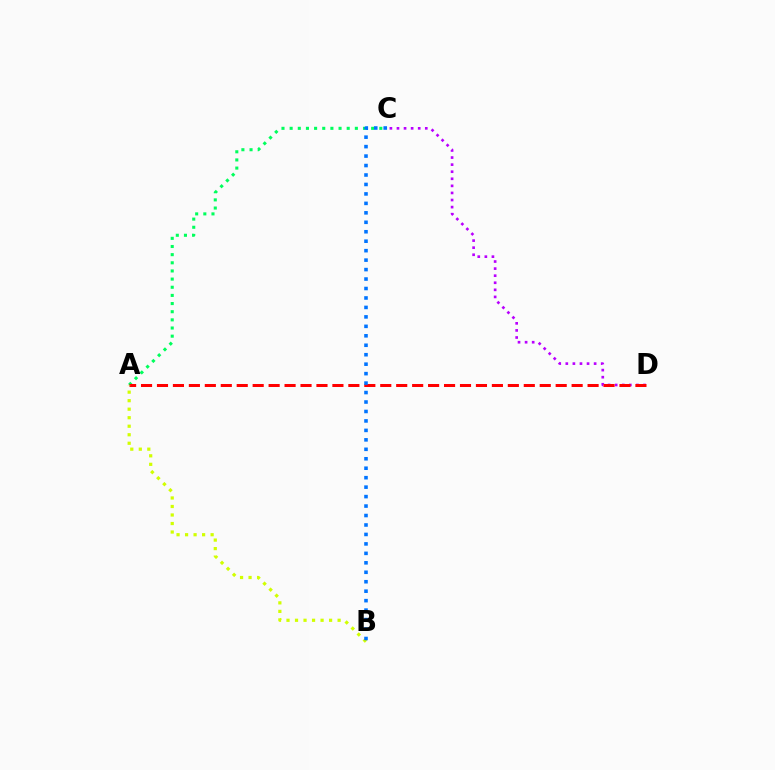{('A', 'C'): [{'color': '#00ff5c', 'line_style': 'dotted', 'thickness': 2.21}], ('C', 'D'): [{'color': '#b900ff', 'line_style': 'dotted', 'thickness': 1.92}], ('A', 'D'): [{'color': '#ff0000', 'line_style': 'dashed', 'thickness': 2.17}], ('A', 'B'): [{'color': '#d1ff00', 'line_style': 'dotted', 'thickness': 2.31}], ('B', 'C'): [{'color': '#0074ff', 'line_style': 'dotted', 'thickness': 2.57}]}